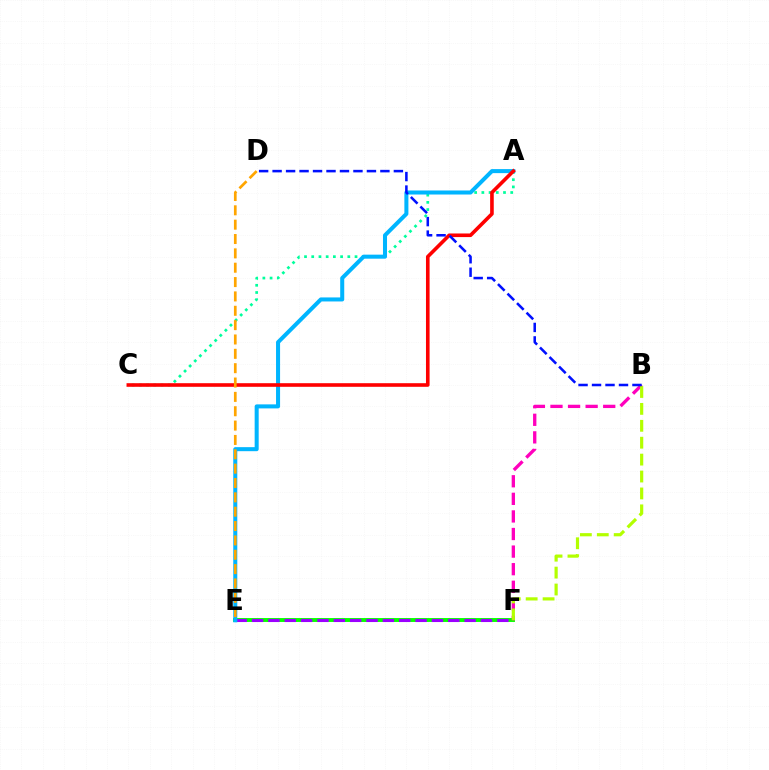{('E', 'F'): [{'color': '#08ff00', 'line_style': 'solid', 'thickness': 2.81}, {'color': '#9b00ff', 'line_style': 'dashed', 'thickness': 2.22}], ('B', 'F'): [{'color': '#ff00bd', 'line_style': 'dashed', 'thickness': 2.39}, {'color': '#b3ff00', 'line_style': 'dashed', 'thickness': 2.3}], ('A', 'C'): [{'color': '#00ff9d', 'line_style': 'dotted', 'thickness': 1.96}, {'color': '#ff0000', 'line_style': 'solid', 'thickness': 2.6}], ('A', 'E'): [{'color': '#00b5ff', 'line_style': 'solid', 'thickness': 2.9}], ('D', 'E'): [{'color': '#ffa500', 'line_style': 'dashed', 'thickness': 1.95}], ('B', 'D'): [{'color': '#0010ff', 'line_style': 'dashed', 'thickness': 1.83}]}